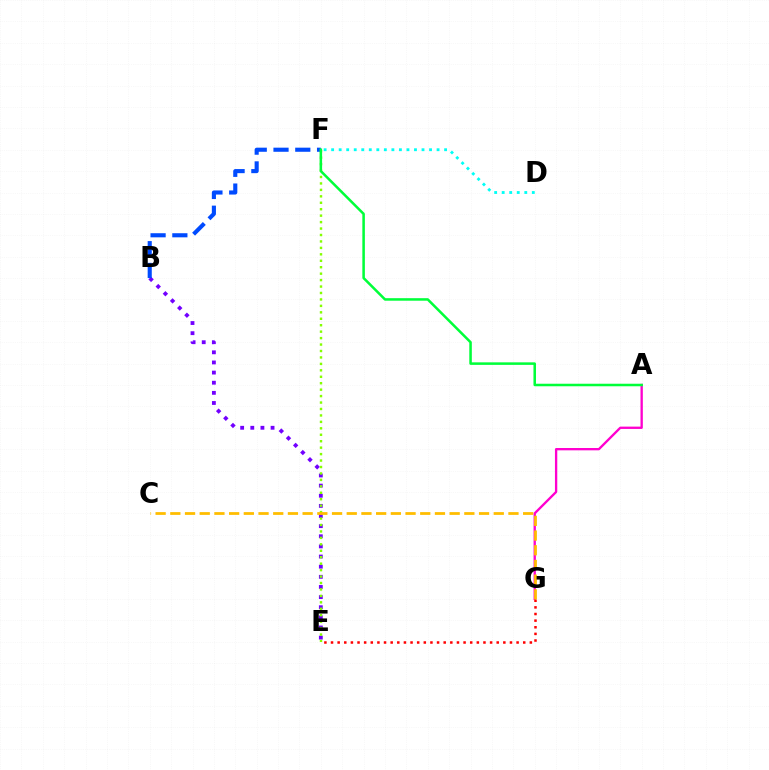{('B', 'E'): [{'color': '#7200ff', 'line_style': 'dotted', 'thickness': 2.75}], ('A', 'G'): [{'color': '#ff00cf', 'line_style': 'solid', 'thickness': 1.68}], ('D', 'F'): [{'color': '#00fff6', 'line_style': 'dotted', 'thickness': 2.05}], ('E', 'F'): [{'color': '#84ff00', 'line_style': 'dotted', 'thickness': 1.75}], ('E', 'G'): [{'color': '#ff0000', 'line_style': 'dotted', 'thickness': 1.8}], ('C', 'G'): [{'color': '#ffbd00', 'line_style': 'dashed', 'thickness': 2.0}], ('B', 'F'): [{'color': '#004bff', 'line_style': 'dashed', 'thickness': 2.96}], ('A', 'F'): [{'color': '#00ff39', 'line_style': 'solid', 'thickness': 1.82}]}